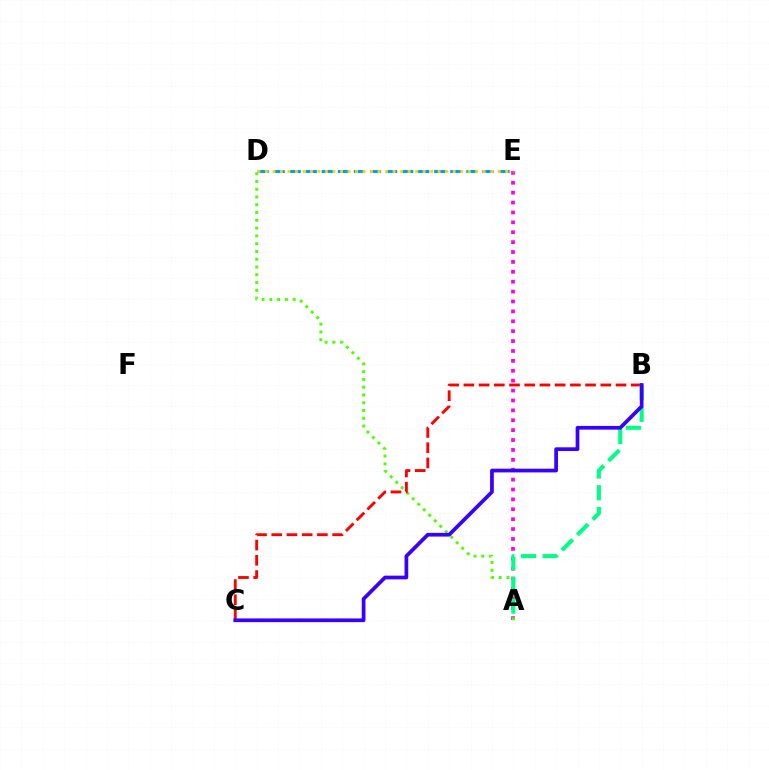{('A', 'E'): [{'color': '#ff00ed', 'line_style': 'dotted', 'thickness': 2.69}], ('A', 'D'): [{'color': '#4fff00', 'line_style': 'dotted', 'thickness': 2.11}], ('B', 'C'): [{'color': '#ff0000', 'line_style': 'dashed', 'thickness': 2.07}, {'color': '#3700ff', 'line_style': 'solid', 'thickness': 2.68}], ('D', 'E'): [{'color': '#009eff', 'line_style': 'dashed', 'thickness': 2.18}, {'color': '#ffd500', 'line_style': 'dotted', 'thickness': 2.04}], ('A', 'B'): [{'color': '#00ff86', 'line_style': 'dashed', 'thickness': 2.95}]}